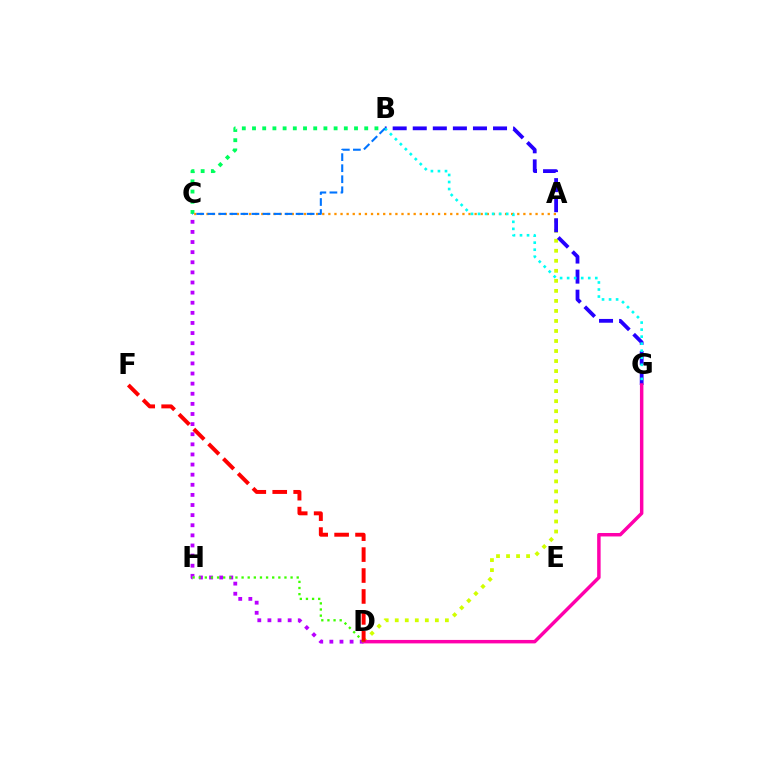{('B', 'C'): [{'color': '#00ff5c', 'line_style': 'dotted', 'thickness': 2.77}, {'color': '#0074ff', 'line_style': 'dashed', 'thickness': 1.5}], ('A', 'C'): [{'color': '#ff9400', 'line_style': 'dotted', 'thickness': 1.66}], ('A', 'D'): [{'color': '#d1ff00', 'line_style': 'dotted', 'thickness': 2.72}], ('B', 'G'): [{'color': '#2500ff', 'line_style': 'dashed', 'thickness': 2.73}, {'color': '#00fff6', 'line_style': 'dotted', 'thickness': 1.91}], ('C', 'D'): [{'color': '#b900ff', 'line_style': 'dotted', 'thickness': 2.75}], ('D', 'G'): [{'color': '#ff00ac', 'line_style': 'solid', 'thickness': 2.49}], ('D', 'H'): [{'color': '#3dff00', 'line_style': 'dotted', 'thickness': 1.66}], ('D', 'F'): [{'color': '#ff0000', 'line_style': 'dashed', 'thickness': 2.84}]}